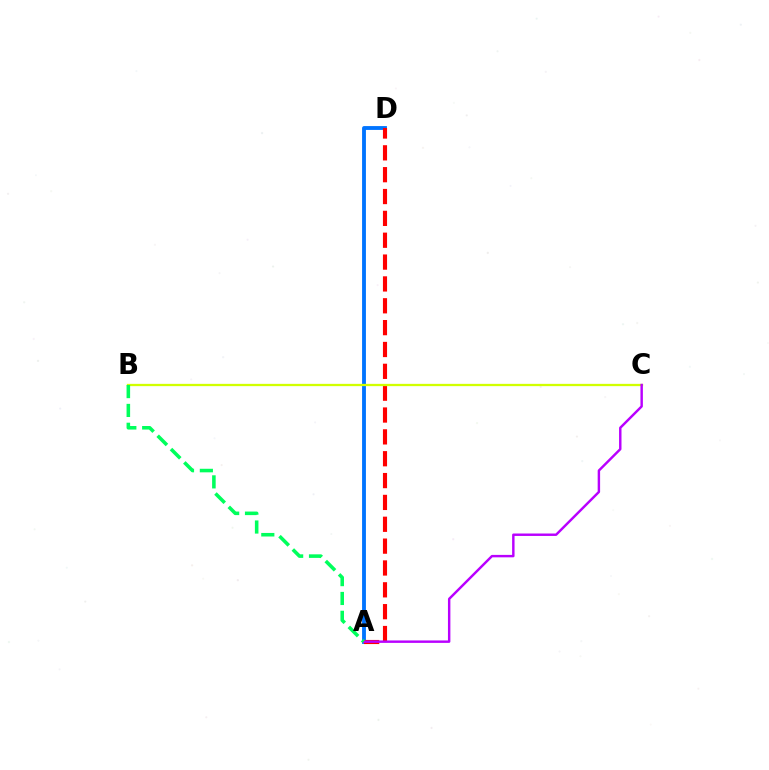{('A', 'D'): [{'color': '#0074ff', 'line_style': 'solid', 'thickness': 2.77}, {'color': '#ff0000', 'line_style': 'dashed', 'thickness': 2.97}], ('B', 'C'): [{'color': '#d1ff00', 'line_style': 'solid', 'thickness': 1.65}], ('A', 'C'): [{'color': '#b900ff', 'line_style': 'solid', 'thickness': 1.75}], ('A', 'B'): [{'color': '#00ff5c', 'line_style': 'dashed', 'thickness': 2.56}]}